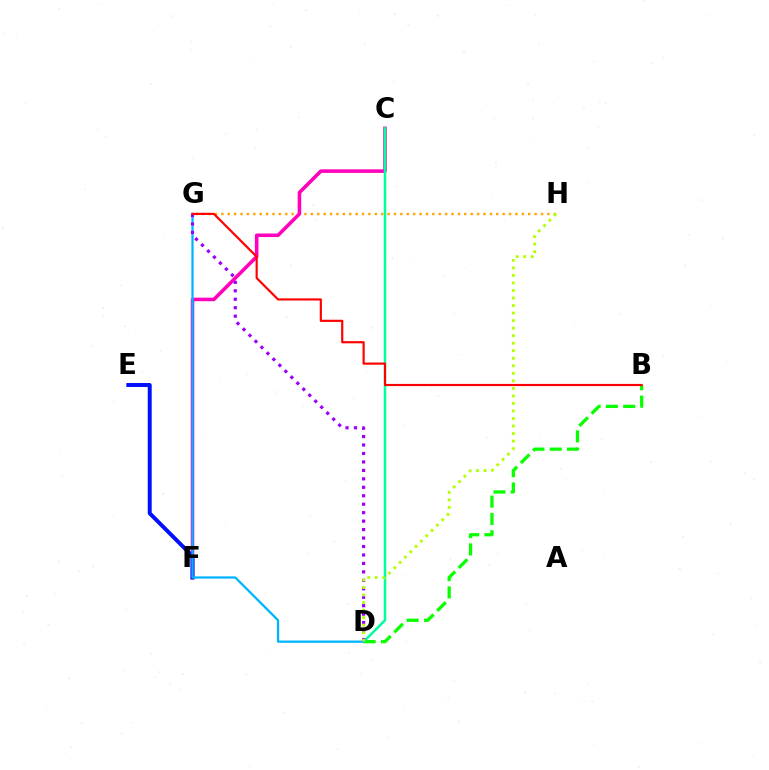{('G', 'H'): [{'color': '#ffa500', 'line_style': 'dotted', 'thickness': 1.74}], ('C', 'F'): [{'color': '#ff00bd', 'line_style': 'solid', 'thickness': 2.57}], ('B', 'D'): [{'color': '#08ff00', 'line_style': 'dashed', 'thickness': 2.35}], ('C', 'D'): [{'color': '#00ff9d', 'line_style': 'solid', 'thickness': 1.8}], ('E', 'F'): [{'color': '#0010ff', 'line_style': 'solid', 'thickness': 2.85}], ('D', 'G'): [{'color': '#00b5ff', 'line_style': 'solid', 'thickness': 1.63}, {'color': '#9b00ff', 'line_style': 'dotted', 'thickness': 2.3}], ('B', 'G'): [{'color': '#ff0000', 'line_style': 'solid', 'thickness': 1.57}], ('D', 'H'): [{'color': '#b3ff00', 'line_style': 'dotted', 'thickness': 2.05}]}